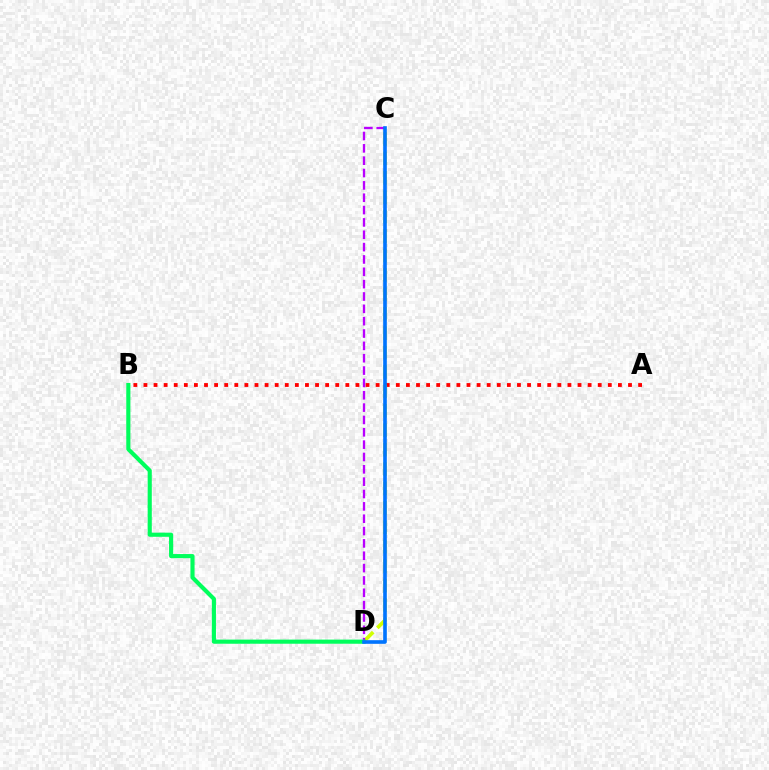{('A', 'B'): [{'color': '#ff0000', 'line_style': 'dotted', 'thickness': 2.74}], ('C', 'D'): [{'color': '#d1ff00', 'line_style': 'dashed', 'thickness': 2.64}, {'color': '#b900ff', 'line_style': 'dashed', 'thickness': 1.68}, {'color': '#0074ff', 'line_style': 'solid', 'thickness': 2.61}], ('B', 'D'): [{'color': '#00ff5c', 'line_style': 'solid', 'thickness': 2.98}]}